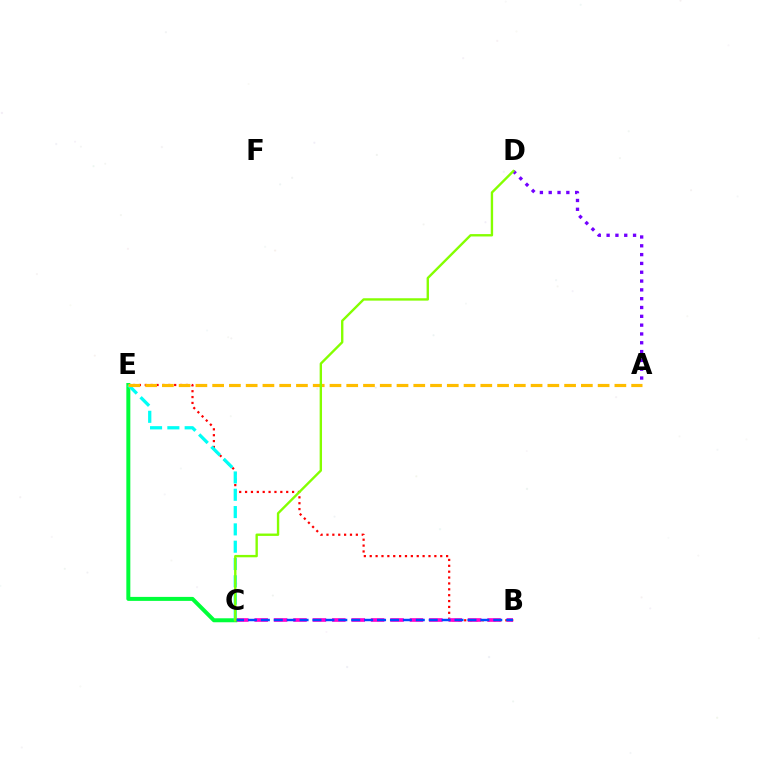{('B', 'E'): [{'color': '#ff0000', 'line_style': 'dotted', 'thickness': 1.6}], ('B', 'C'): [{'color': '#ff00cf', 'line_style': 'dashed', 'thickness': 2.64}, {'color': '#004bff', 'line_style': 'dashed', 'thickness': 1.75}], ('C', 'E'): [{'color': '#00ff39', 'line_style': 'solid', 'thickness': 2.86}, {'color': '#00fff6', 'line_style': 'dashed', 'thickness': 2.35}], ('A', 'D'): [{'color': '#7200ff', 'line_style': 'dotted', 'thickness': 2.4}], ('A', 'E'): [{'color': '#ffbd00', 'line_style': 'dashed', 'thickness': 2.28}], ('C', 'D'): [{'color': '#84ff00', 'line_style': 'solid', 'thickness': 1.71}]}